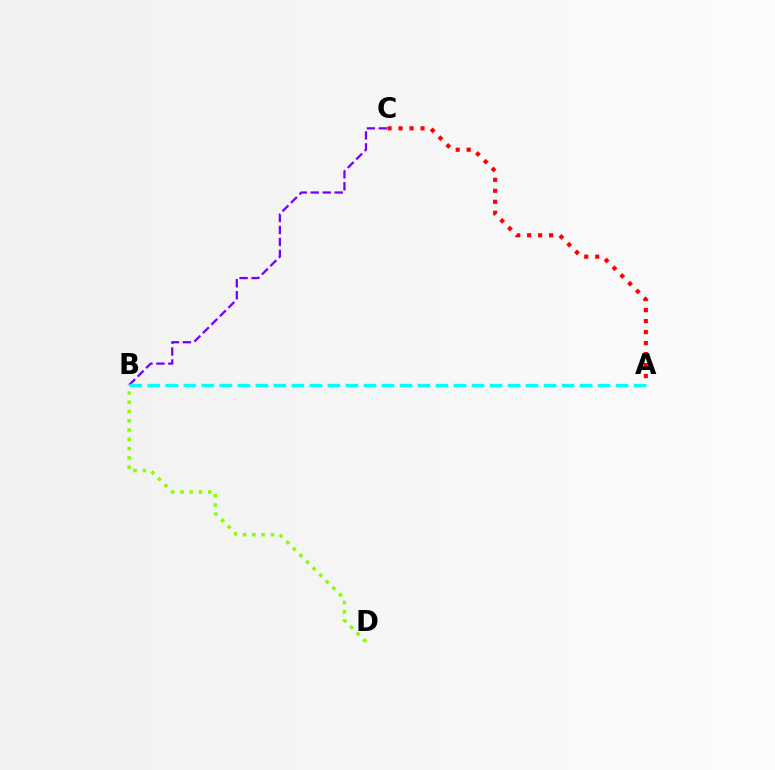{('B', 'C'): [{'color': '#7200ff', 'line_style': 'dashed', 'thickness': 1.63}], ('B', 'D'): [{'color': '#84ff00', 'line_style': 'dotted', 'thickness': 2.52}], ('A', 'C'): [{'color': '#ff0000', 'line_style': 'dotted', 'thickness': 2.99}], ('A', 'B'): [{'color': '#00fff6', 'line_style': 'dashed', 'thickness': 2.45}]}